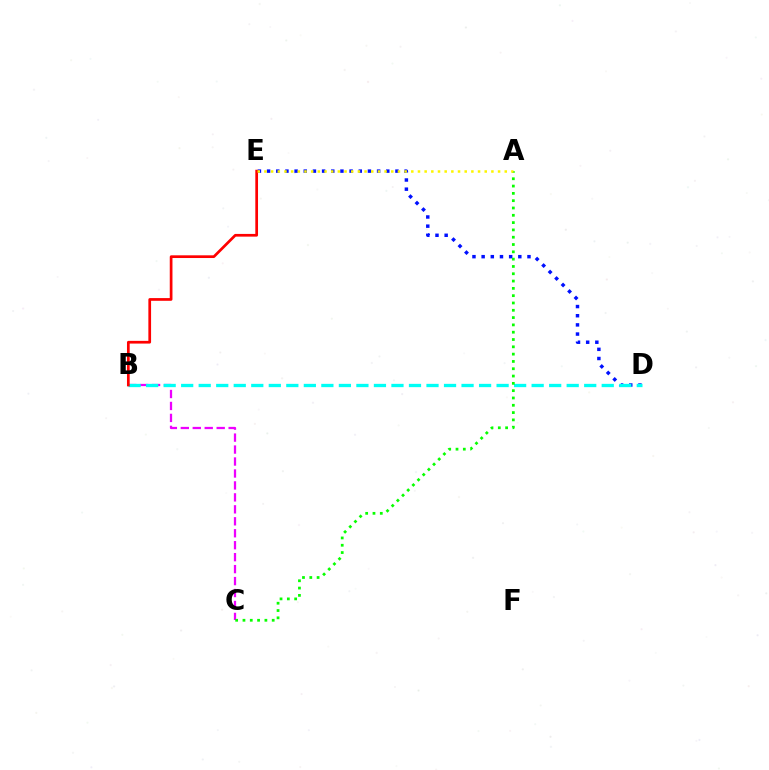{('B', 'C'): [{'color': '#ee00ff', 'line_style': 'dashed', 'thickness': 1.62}], ('D', 'E'): [{'color': '#0010ff', 'line_style': 'dotted', 'thickness': 2.49}], ('B', 'D'): [{'color': '#00fff6', 'line_style': 'dashed', 'thickness': 2.38}], ('A', 'C'): [{'color': '#08ff00', 'line_style': 'dotted', 'thickness': 1.99}], ('B', 'E'): [{'color': '#ff0000', 'line_style': 'solid', 'thickness': 1.95}], ('A', 'E'): [{'color': '#fcf500', 'line_style': 'dotted', 'thickness': 1.81}]}